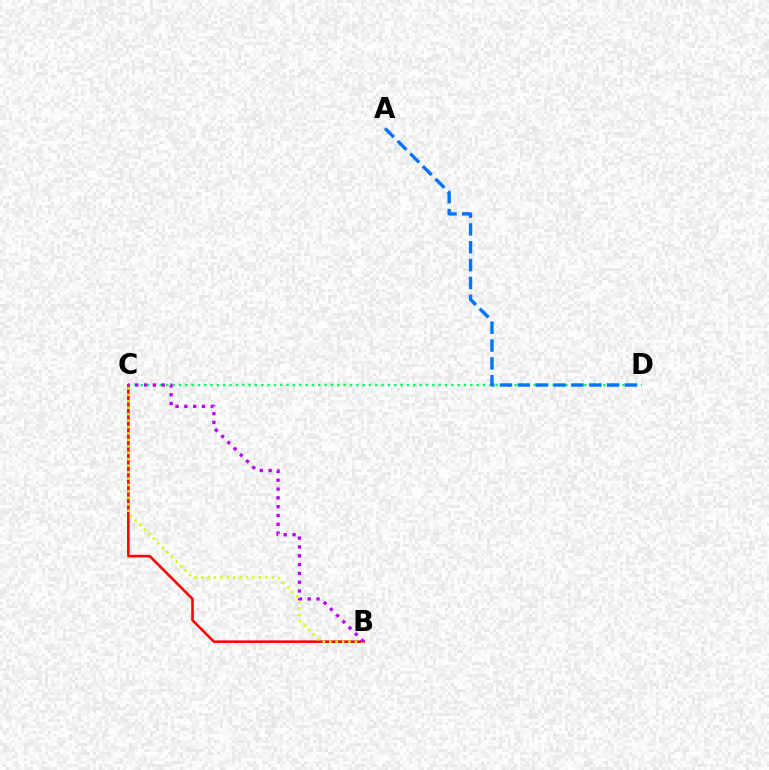{('C', 'D'): [{'color': '#00ff5c', 'line_style': 'dotted', 'thickness': 1.72}], ('B', 'C'): [{'color': '#ff0000', 'line_style': 'solid', 'thickness': 1.83}, {'color': '#d1ff00', 'line_style': 'dotted', 'thickness': 1.75}, {'color': '#b900ff', 'line_style': 'dotted', 'thickness': 2.39}], ('A', 'D'): [{'color': '#0074ff', 'line_style': 'dashed', 'thickness': 2.43}]}